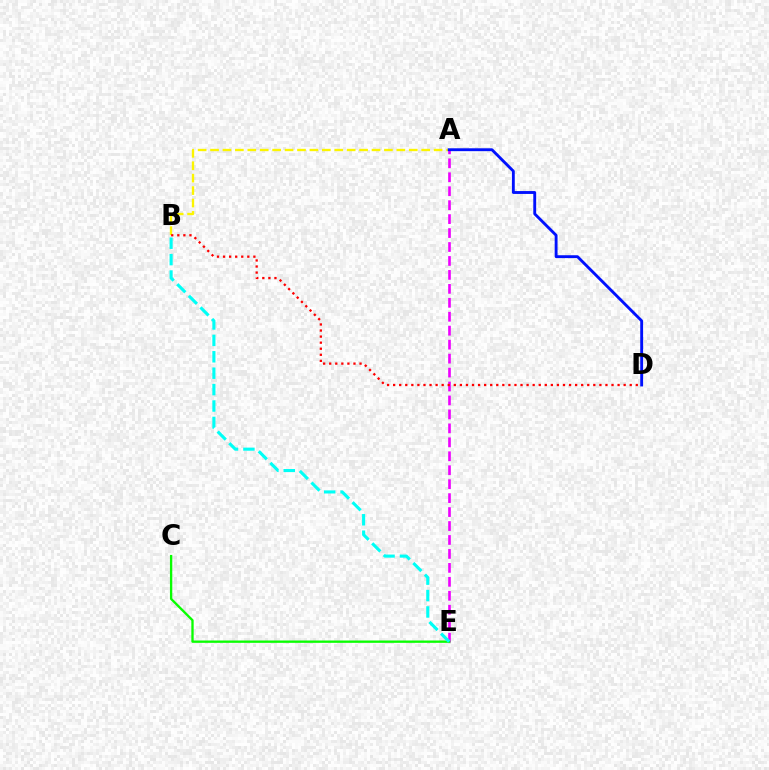{('A', 'B'): [{'color': '#fcf500', 'line_style': 'dashed', 'thickness': 1.69}], ('A', 'E'): [{'color': '#ee00ff', 'line_style': 'dashed', 'thickness': 1.9}], ('A', 'D'): [{'color': '#0010ff', 'line_style': 'solid', 'thickness': 2.06}], ('C', 'E'): [{'color': '#08ff00', 'line_style': 'solid', 'thickness': 1.68}], ('B', 'D'): [{'color': '#ff0000', 'line_style': 'dotted', 'thickness': 1.65}], ('B', 'E'): [{'color': '#00fff6', 'line_style': 'dashed', 'thickness': 2.23}]}